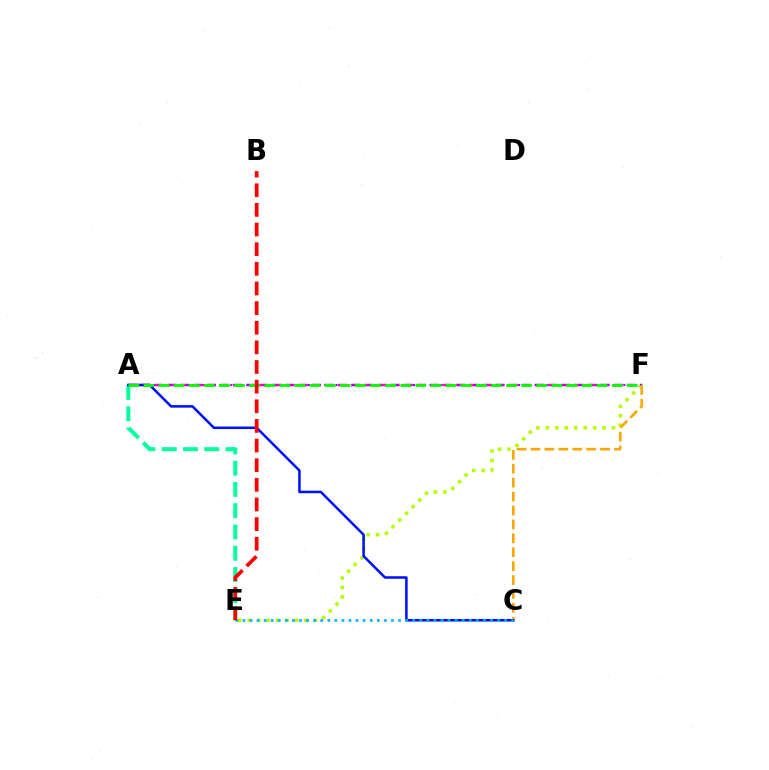{('A', 'F'): [{'color': '#ff00bd', 'line_style': 'dashed', 'thickness': 1.78}, {'color': '#9b00ff', 'line_style': 'dotted', 'thickness': 1.5}, {'color': '#08ff00', 'line_style': 'dashed', 'thickness': 2.05}], ('A', 'E'): [{'color': '#00ff9d', 'line_style': 'dashed', 'thickness': 2.89}], ('E', 'F'): [{'color': '#b3ff00', 'line_style': 'dotted', 'thickness': 2.57}], ('C', 'F'): [{'color': '#ffa500', 'line_style': 'dashed', 'thickness': 1.89}], ('A', 'C'): [{'color': '#0010ff', 'line_style': 'solid', 'thickness': 1.82}], ('C', 'E'): [{'color': '#00b5ff', 'line_style': 'dotted', 'thickness': 1.92}], ('B', 'E'): [{'color': '#ff0000', 'line_style': 'dashed', 'thickness': 2.67}]}